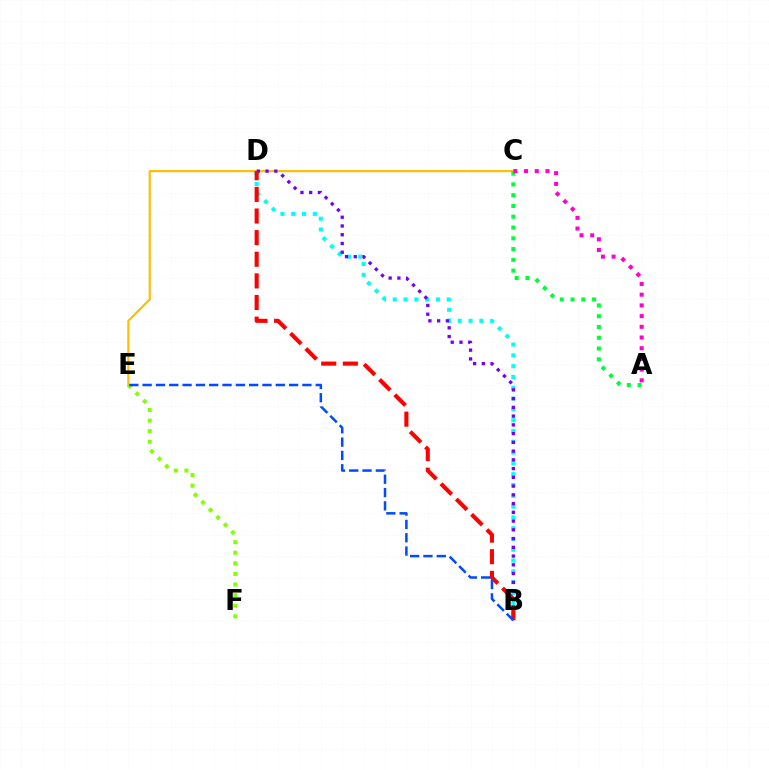{('C', 'E'): [{'color': '#ffbd00', 'line_style': 'solid', 'thickness': 1.53}], ('B', 'D'): [{'color': '#00fff6', 'line_style': 'dotted', 'thickness': 2.93}, {'color': '#7200ff', 'line_style': 'dotted', 'thickness': 2.38}, {'color': '#ff0000', 'line_style': 'dashed', 'thickness': 2.94}], ('A', 'C'): [{'color': '#00ff39', 'line_style': 'dotted', 'thickness': 2.93}, {'color': '#ff00cf', 'line_style': 'dotted', 'thickness': 2.91}], ('E', 'F'): [{'color': '#84ff00', 'line_style': 'dotted', 'thickness': 2.88}], ('B', 'E'): [{'color': '#004bff', 'line_style': 'dashed', 'thickness': 1.81}]}